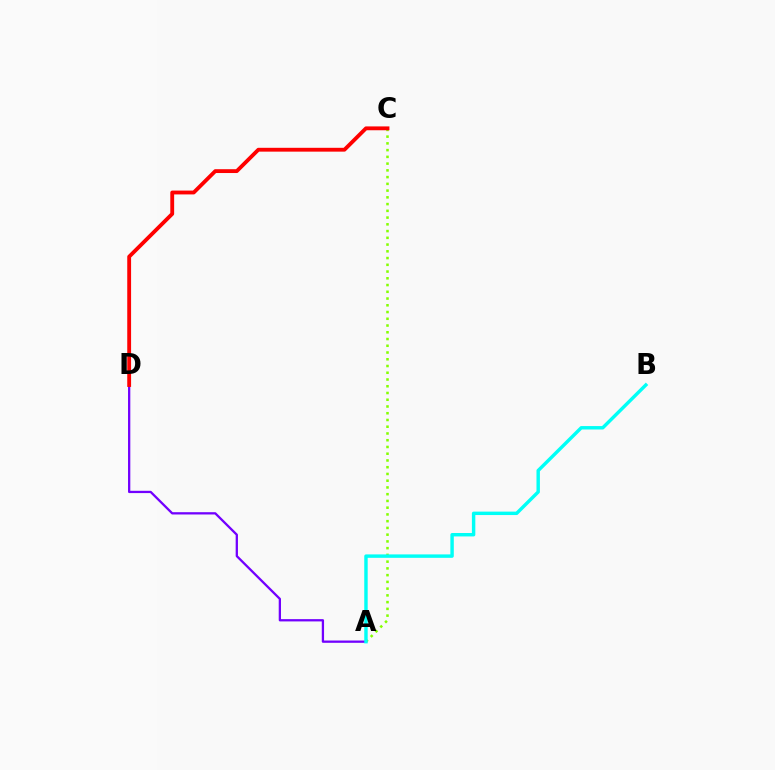{('A', 'D'): [{'color': '#7200ff', 'line_style': 'solid', 'thickness': 1.64}], ('A', 'C'): [{'color': '#84ff00', 'line_style': 'dotted', 'thickness': 1.83}], ('A', 'B'): [{'color': '#00fff6', 'line_style': 'solid', 'thickness': 2.47}], ('C', 'D'): [{'color': '#ff0000', 'line_style': 'solid', 'thickness': 2.76}]}